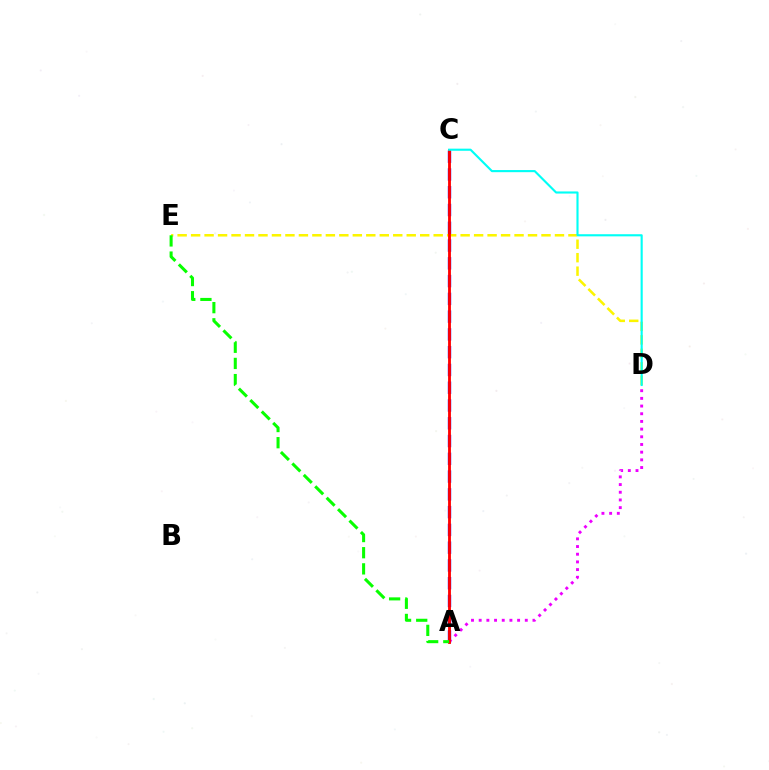{('A', 'C'): [{'color': '#0010ff', 'line_style': 'dashed', 'thickness': 2.41}, {'color': '#ff0000', 'line_style': 'solid', 'thickness': 2.05}], ('D', 'E'): [{'color': '#fcf500', 'line_style': 'dashed', 'thickness': 1.83}], ('A', 'D'): [{'color': '#ee00ff', 'line_style': 'dotted', 'thickness': 2.09}], ('C', 'D'): [{'color': '#00fff6', 'line_style': 'solid', 'thickness': 1.53}], ('A', 'E'): [{'color': '#08ff00', 'line_style': 'dashed', 'thickness': 2.2}]}